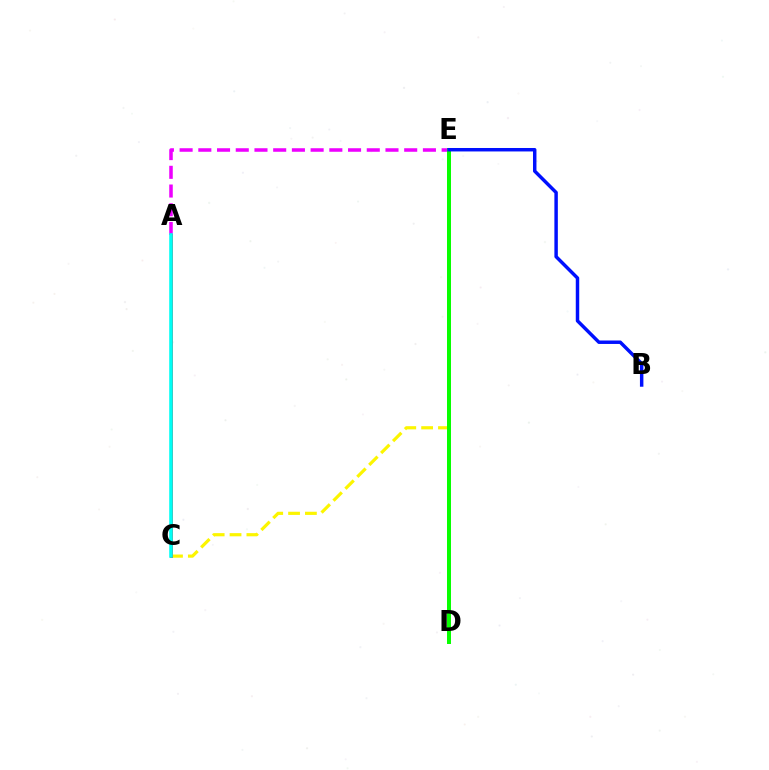{('A', 'E'): [{'color': '#ee00ff', 'line_style': 'dashed', 'thickness': 2.54}], ('C', 'E'): [{'color': '#fcf500', 'line_style': 'dashed', 'thickness': 2.29}], ('A', 'C'): [{'color': '#ff0000', 'line_style': 'solid', 'thickness': 1.99}, {'color': '#00fff6', 'line_style': 'solid', 'thickness': 2.57}], ('D', 'E'): [{'color': '#08ff00', 'line_style': 'solid', 'thickness': 2.87}], ('B', 'E'): [{'color': '#0010ff', 'line_style': 'solid', 'thickness': 2.49}]}